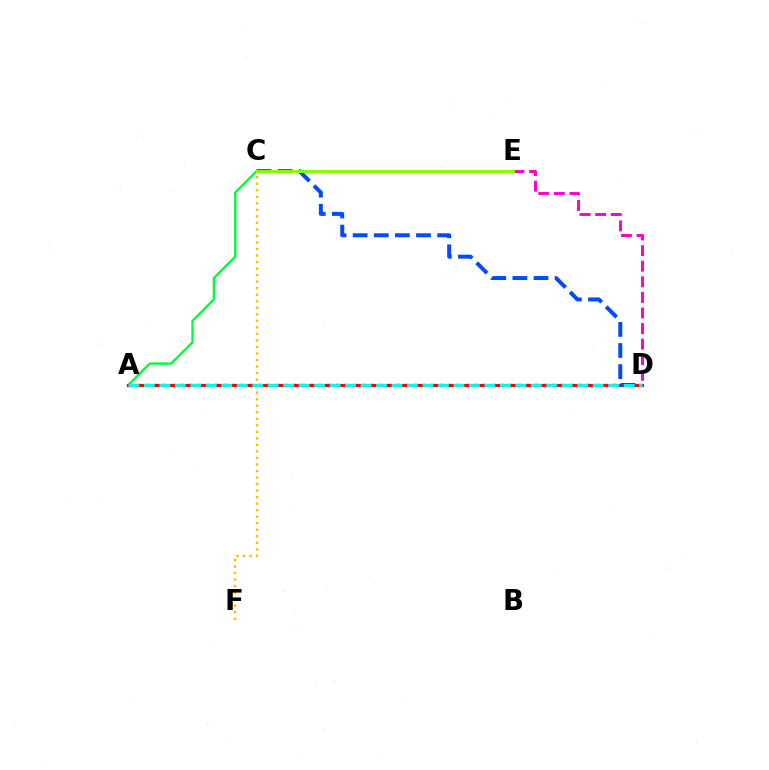{('A', 'D'): [{'color': '#7200ff', 'line_style': 'dotted', 'thickness': 2.35}, {'color': '#ff0000', 'line_style': 'solid', 'thickness': 2.28}, {'color': '#00fff6', 'line_style': 'dashed', 'thickness': 2.1}], ('D', 'E'): [{'color': '#ff00cf', 'line_style': 'dashed', 'thickness': 2.12}], ('C', 'F'): [{'color': '#ffbd00', 'line_style': 'dotted', 'thickness': 1.77}], ('A', 'C'): [{'color': '#00ff39', 'line_style': 'solid', 'thickness': 1.72}], ('C', 'D'): [{'color': '#004bff', 'line_style': 'dashed', 'thickness': 2.87}], ('C', 'E'): [{'color': '#84ff00', 'line_style': 'solid', 'thickness': 2.11}]}